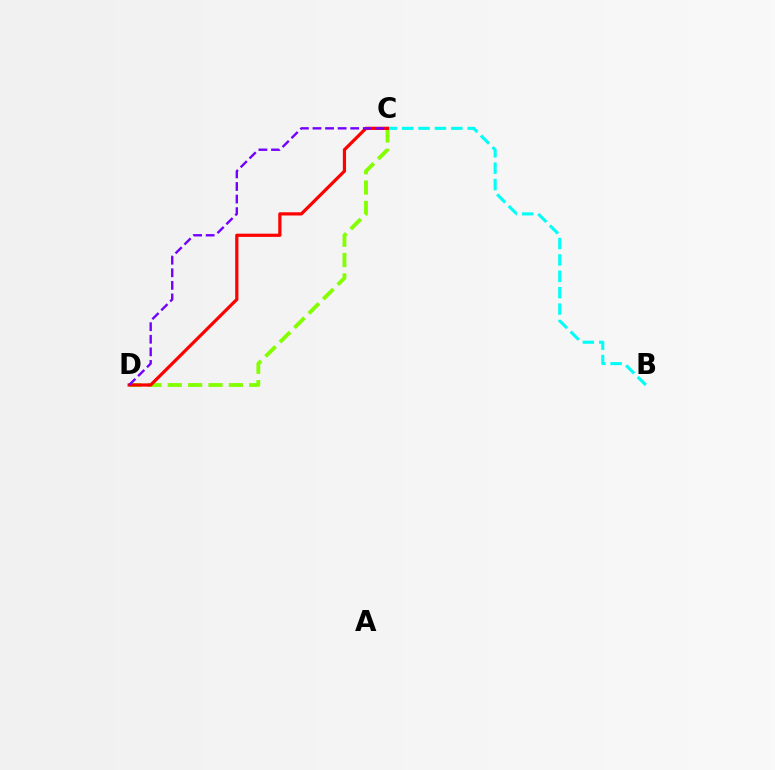{('B', 'C'): [{'color': '#00fff6', 'line_style': 'dashed', 'thickness': 2.23}], ('C', 'D'): [{'color': '#84ff00', 'line_style': 'dashed', 'thickness': 2.77}, {'color': '#ff0000', 'line_style': 'solid', 'thickness': 2.31}, {'color': '#7200ff', 'line_style': 'dashed', 'thickness': 1.71}]}